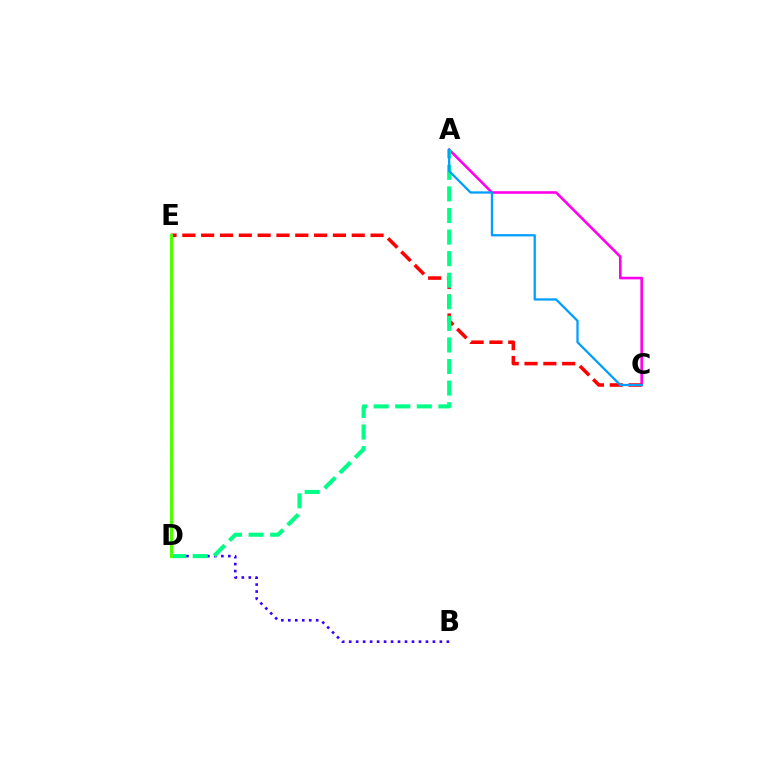{('A', 'C'): [{'color': '#ff00ed', 'line_style': 'solid', 'thickness': 1.88}, {'color': '#009eff', 'line_style': 'solid', 'thickness': 1.63}], ('D', 'E'): [{'color': '#ffd500', 'line_style': 'dashed', 'thickness': 2.06}, {'color': '#4fff00', 'line_style': 'solid', 'thickness': 2.13}], ('B', 'D'): [{'color': '#3700ff', 'line_style': 'dotted', 'thickness': 1.9}], ('C', 'E'): [{'color': '#ff0000', 'line_style': 'dashed', 'thickness': 2.56}], ('A', 'D'): [{'color': '#00ff86', 'line_style': 'dashed', 'thickness': 2.93}]}